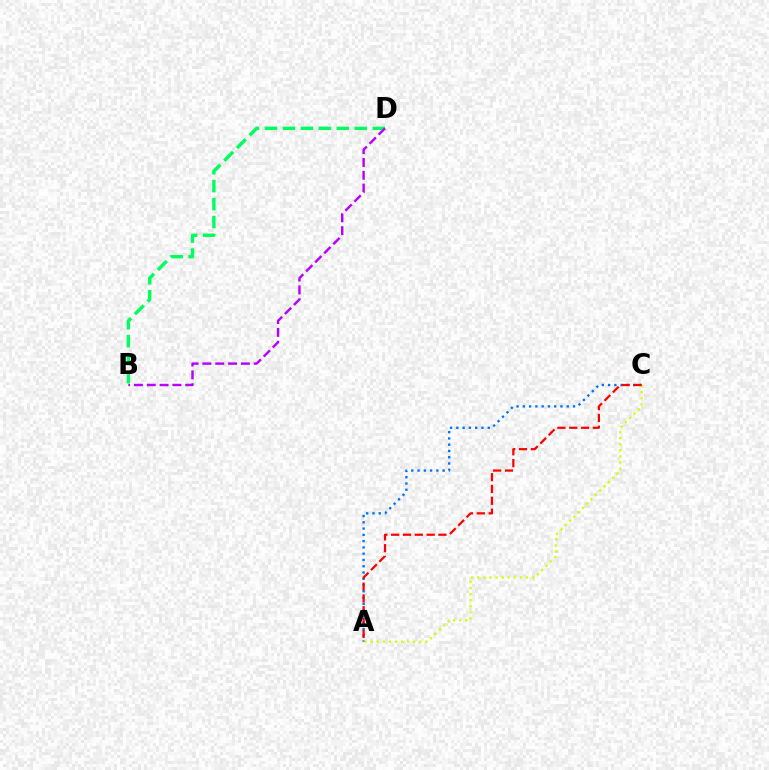{('A', 'C'): [{'color': '#0074ff', 'line_style': 'dotted', 'thickness': 1.71}, {'color': '#d1ff00', 'line_style': 'dotted', 'thickness': 1.65}, {'color': '#ff0000', 'line_style': 'dashed', 'thickness': 1.61}], ('B', 'D'): [{'color': '#00ff5c', 'line_style': 'dashed', 'thickness': 2.44}, {'color': '#b900ff', 'line_style': 'dashed', 'thickness': 1.74}]}